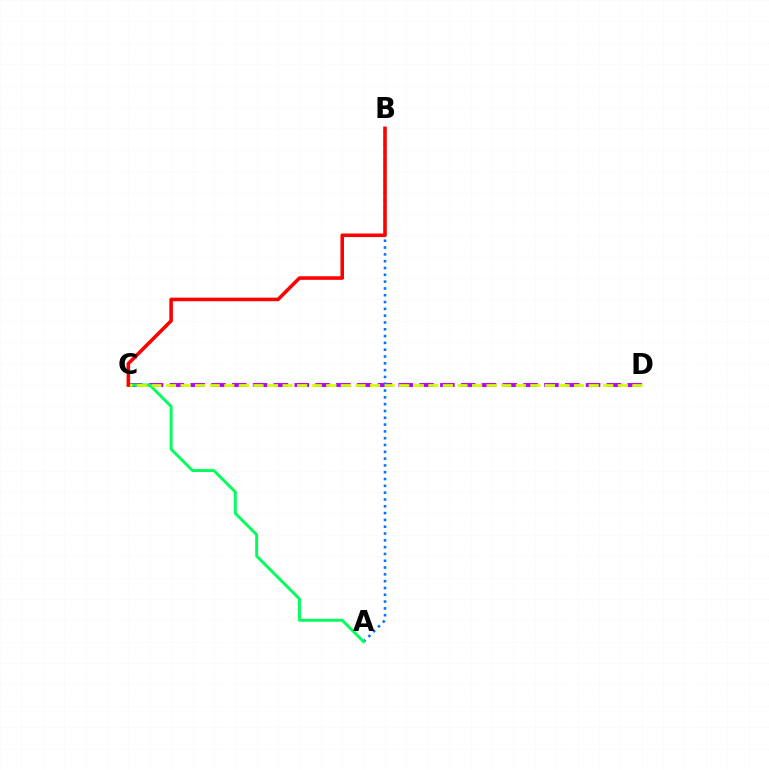{('C', 'D'): [{'color': '#b900ff', 'line_style': 'dashed', 'thickness': 2.83}, {'color': '#d1ff00', 'line_style': 'dashed', 'thickness': 1.98}], ('A', 'B'): [{'color': '#0074ff', 'line_style': 'dotted', 'thickness': 1.85}], ('A', 'C'): [{'color': '#00ff5c', 'line_style': 'solid', 'thickness': 2.1}], ('B', 'C'): [{'color': '#ff0000', 'line_style': 'solid', 'thickness': 2.56}]}